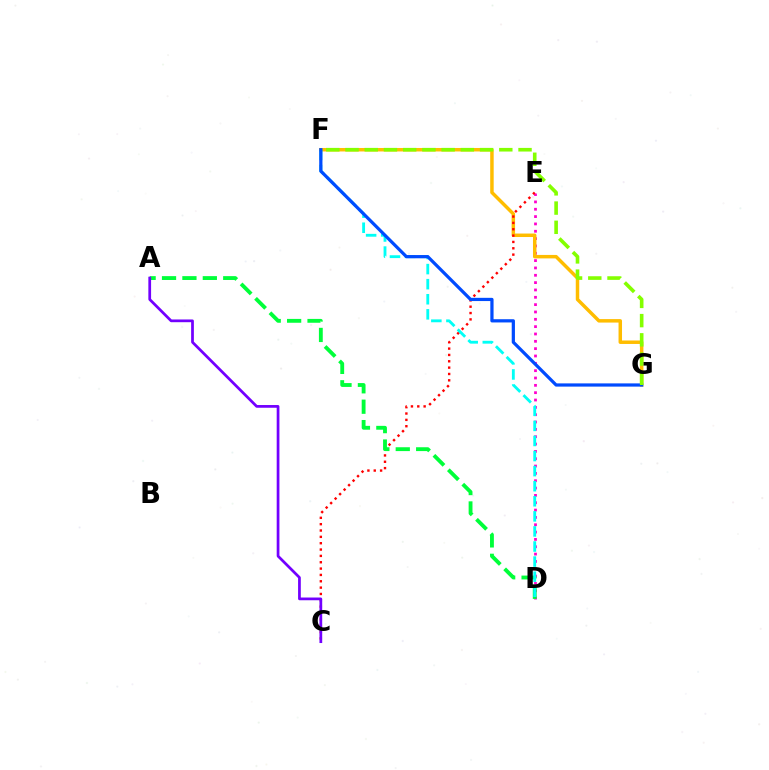{('D', 'E'): [{'color': '#ff00cf', 'line_style': 'dotted', 'thickness': 1.99}], ('F', 'G'): [{'color': '#ffbd00', 'line_style': 'solid', 'thickness': 2.5}, {'color': '#004bff', 'line_style': 'solid', 'thickness': 2.32}, {'color': '#84ff00', 'line_style': 'dashed', 'thickness': 2.61}], ('C', 'E'): [{'color': '#ff0000', 'line_style': 'dotted', 'thickness': 1.72}], ('A', 'D'): [{'color': '#00ff39', 'line_style': 'dashed', 'thickness': 2.77}], ('D', 'F'): [{'color': '#00fff6', 'line_style': 'dashed', 'thickness': 2.05}], ('A', 'C'): [{'color': '#7200ff', 'line_style': 'solid', 'thickness': 1.97}]}